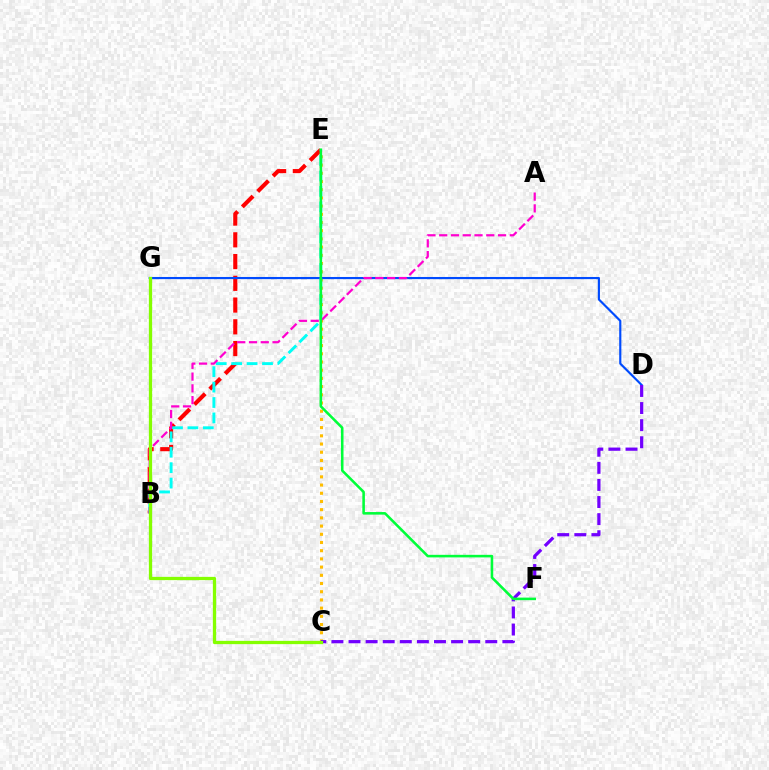{('C', 'E'): [{'color': '#ffbd00', 'line_style': 'dotted', 'thickness': 2.23}], ('B', 'E'): [{'color': '#ff0000', 'line_style': 'dashed', 'thickness': 2.95}, {'color': '#00fff6', 'line_style': 'dashed', 'thickness': 2.09}], ('D', 'G'): [{'color': '#004bff', 'line_style': 'solid', 'thickness': 1.55}], ('A', 'B'): [{'color': '#ff00cf', 'line_style': 'dashed', 'thickness': 1.6}], ('C', 'D'): [{'color': '#7200ff', 'line_style': 'dashed', 'thickness': 2.32}], ('C', 'G'): [{'color': '#84ff00', 'line_style': 'solid', 'thickness': 2.36}], ('E', 'F'): [{'color': '#00ff39', 'line_style': 'solid', 'thickness': 1.85}]}